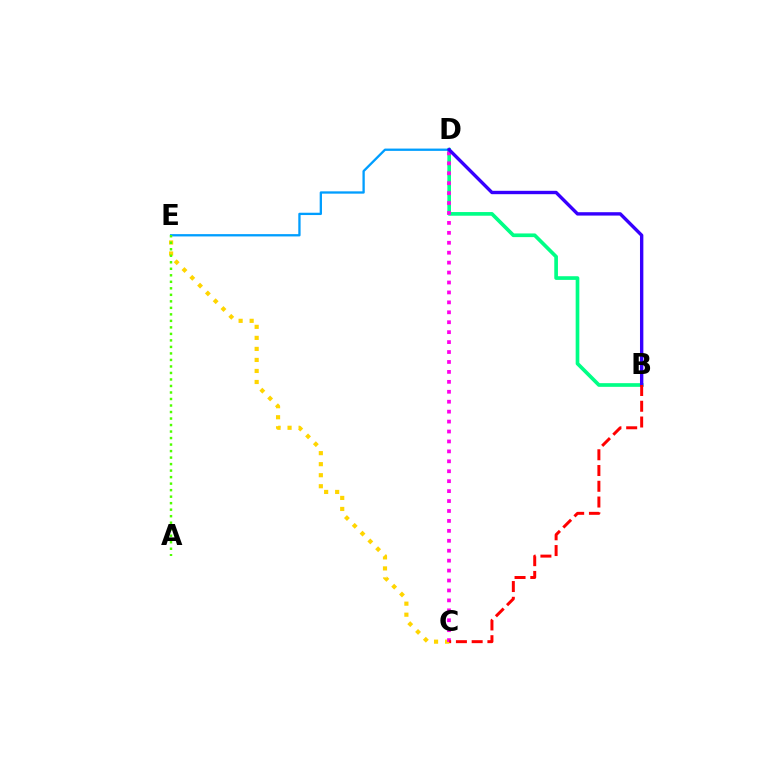{('B', 'D'): [{'color': '#00ff86', 'line_style': 'solid', 'thickness': 2.64}, {'color': '#3700ff', 'line_style': 'solid', 'thickness': 2.43}], ('C', 'E'): [{'color': '#ffd500', 'line_style': 'dotted', 'thickness': 3.0}], ('D', 'E'): [{'color': '#009eff', 'line_style': 'solid', 'thickness': 1.66}], ('C', 'D'): [{'color': '#ff00ed', 'line_style': 'dotted', 'thickness': 2.7}], ('A', 'E'): [{'color': '#4fff00', 'line_style': 'dotted', 'thickness': 1.77}], ('B', 'C'): [{'color': '#ff0000', 'line_style': 'dashed', 'thickness': 2.14}]}